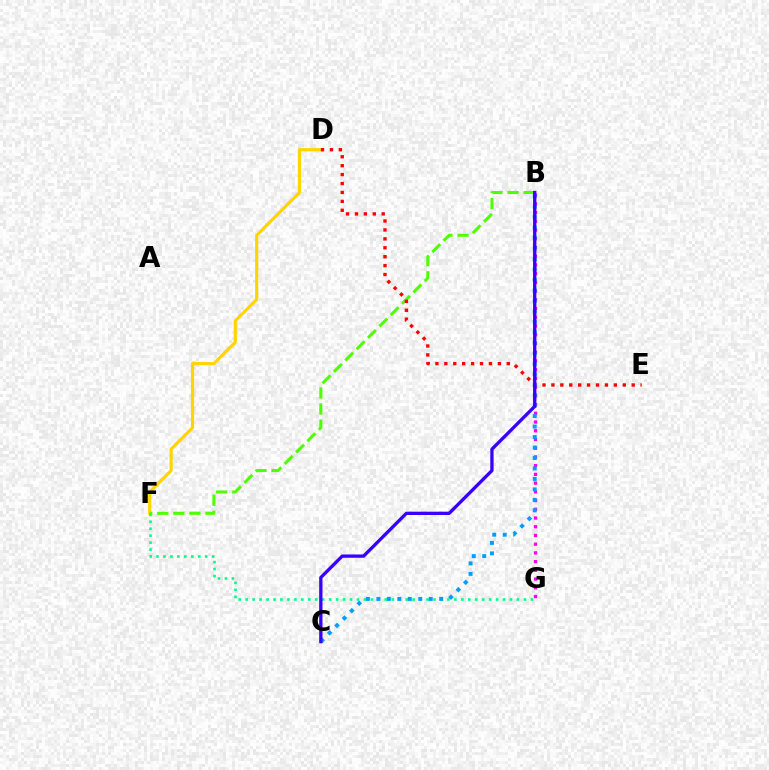{('B', 'G'): [{'color': '#ff00ed', 'line_style': 'dotted', 'thickness': 2.37}], ('D', 'F'): [{'color': '#ffd500', 'line_style': 'solid', 'thickness': 2.28}], ('F', 'G'): [{'color': '#00ff86', 'line_style': 'dotted', 'thickness': 1.89}], ('B', 'F'): [{'color': '#4fff00', 'line_style': 'dashed', 'thickness': 2.18}], ('D', 'E'): [{'color': '#ff0000', 'line_style': 'dotted', 'thickness': 2.42}], ('B', 'C'): [{'color': '#009eff', 'line_style': 'dotted', 'thickness': 2.84}, {'color': '#3700ff', 'line_style': 'solid', 'thickness': 2.38}]}